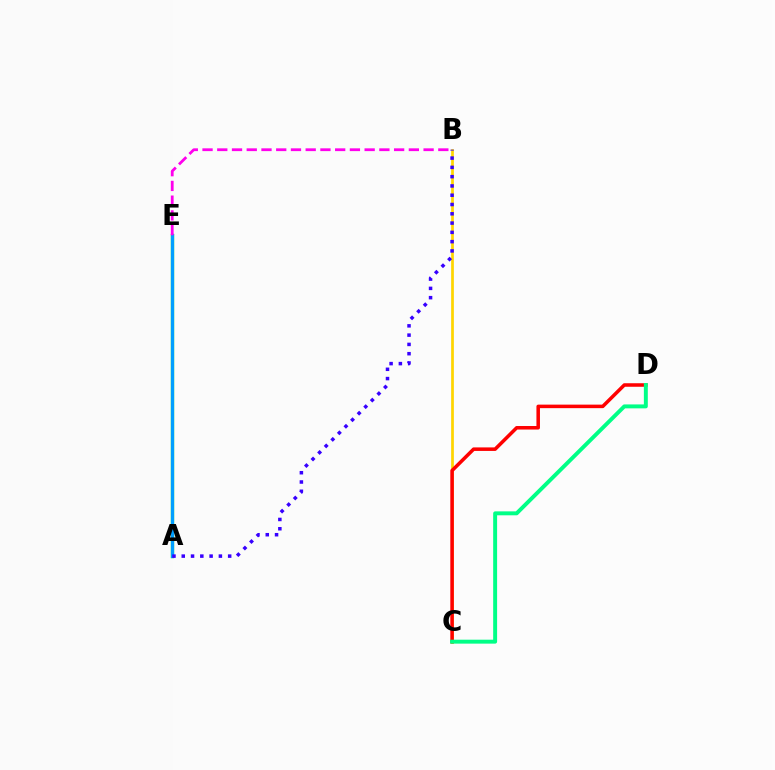{('B', 'C'): [{'color': '#ffd500', 'line_style': 'solid', 'thickness': 1.96}], ('A', 'E'): [{'color': '#4fff00', 'line_style': 'solid', 'thickness': 2.38}, {'color': '#009eff', 'line_style': 'solid', 'thickness': 2.35}], ('C', 'D'): [{'color': '#ff0000', 'line_style': 'solid', 'thickness': 2.54}, {'color': '#00ff86', 'line_style': 'solid', 'thickness': 2.83}], ('B', 'E'): [{'color': '#ff00ed', 'line_style': 'dashed', 'thickness': 2.0}], ('A', 'B'): [{'color': '#3700ff', 'line_style': 'dotted', 'thickness': 2.52}]}